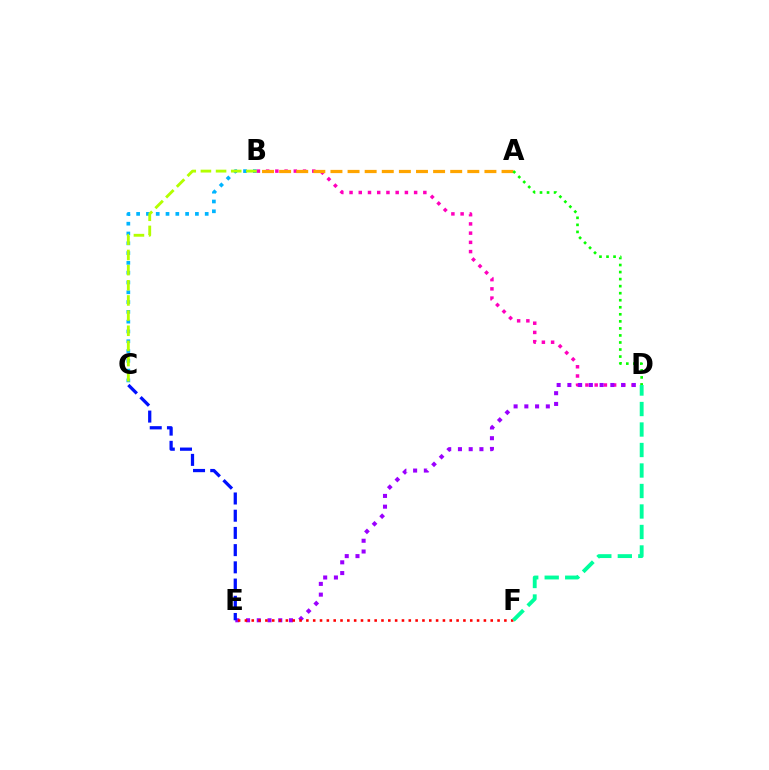{('B', 'C'): [{'color': '#00b5ff', 'line_style': 'dotted', 'thickness': 2.66}, {'color': '#b3ff00', 'line_style': 'dashed', 'thickness': 2.06}], ('B', 'D'): [{'color': '#ff00bd', 'line_style': 'dotted', 'thickness': 2.51}], ('D', 'E'): [{'color': '#9b00ff', 'line_style': 'dotted', 'thickness': 2.92}], ('A', 'B'): [{'color': '#ffa500', 'line_style': 'dashed', 'thickness': 2.32}], ('A', 'D'): [{'color': '#08ff00', 'line_style': 'dotted', 'thickness': 1.91}], ('E', 'F'): [{'color': '#ff0000', 'line_style': 'dotted', 'thickness': 1.86}], ('C', 'E'): [{'color': '#0010ff', 'line_style': 'dashed', 'thickness': 2.34}], ('D', 'F'): [{'color': '#00ff9d', 'line_style': 'dashed', 'thickness': 2.78}]}